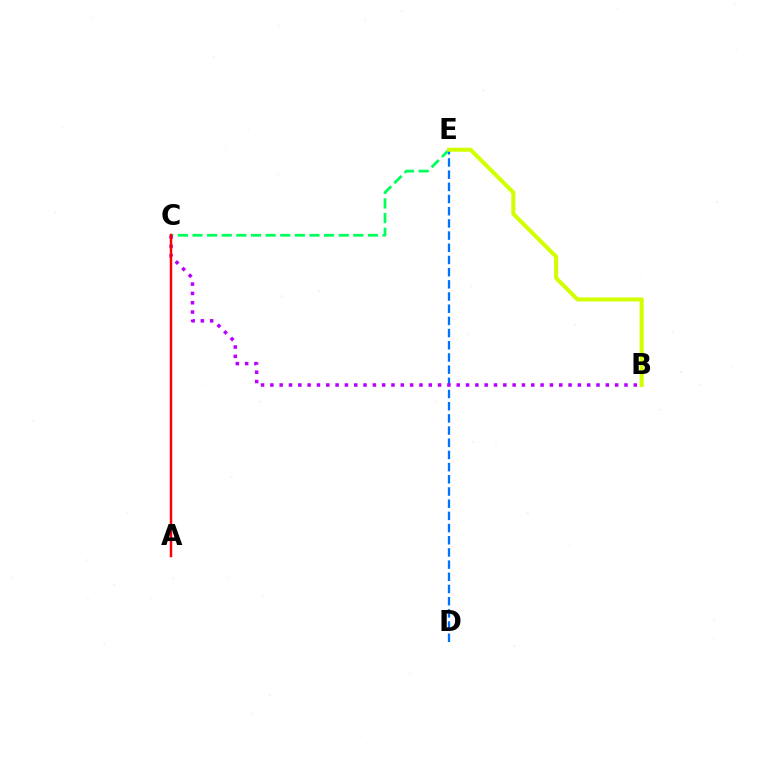{('C', 'E'): [{'color': '#00ff5c', 'line_style': 'dashed', 'thickness': 1.99}], ('D', 'E'): [{'color': '#0074ff', 'line_style': 'dashed', 'thickness': 1.66}], ('B', 'E'): [{'color': '#d1ff00', 'line_style': 'solid', 'thickness': 2.92}], ('B', 'C'): [{'color': '#b900ff', 'line_style': 'dotted', 'thickness': 2.53}], ('A', 'C'): [{'color': '#ff0000', 'line_style': 'solid', 'thickness': 1.77}]}